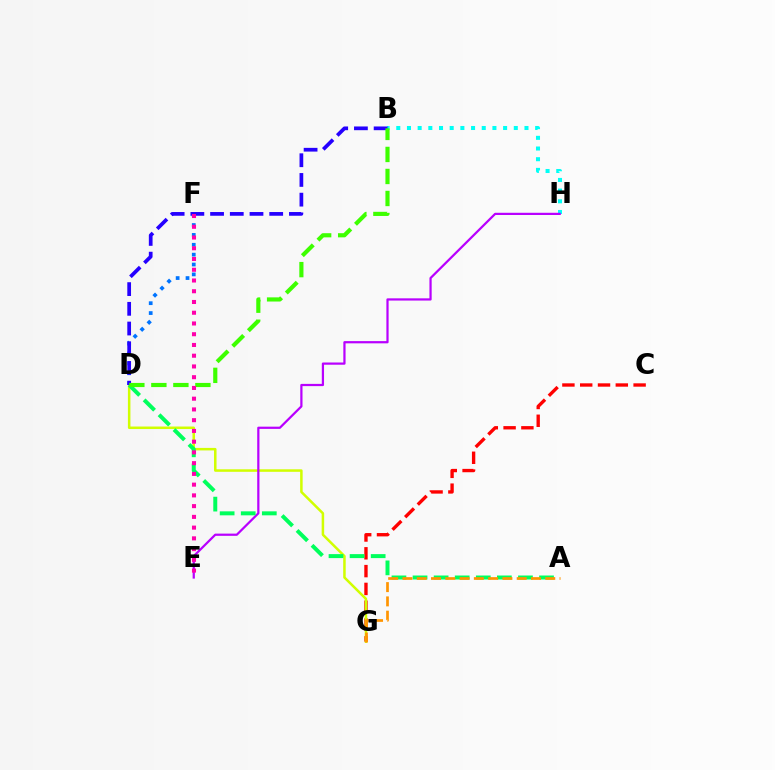{('C', 'G'): [{'color': '#ff0000', 'line_style': 'dashed', 'thickness': 2.42}], ('B', 'H'): [{'color': '#00fff6', 'line_style': 'dotted', 'thickness': 2.9}], ('D', 'G'): [{'color': '#d1ff00', 'line_style': 'solid', 'thickness': 1.81}], ('E', 'H'): [{'color': '#b900ff', 'line_style': 'solid', 'thickness': 1.6}], ('A', 'D'): [{'color': '#00ff5c', 'line_style': 'dashed', 'thickness': 2.86}], ('A', 'G'): [{'color': '#ff9400', 'line_style': 'dashed', 'thickness': 1.94}], ('D', 'F'): [{'color': '#0074ff', 'line_style': 'dotted', 'thickness': 2.68}], ('B', 'D'): [{'color': '#2500ff', 'line_style': 'dashed', 'thickness': 2.68}, {'color': '#3dff00', 'line_style': 'dashed', 'thickness': 2.99}], ('E', 'F'): [{'color': '#ff00ac', 'line_style': 'dotted', 'thickness': 2.92}]}